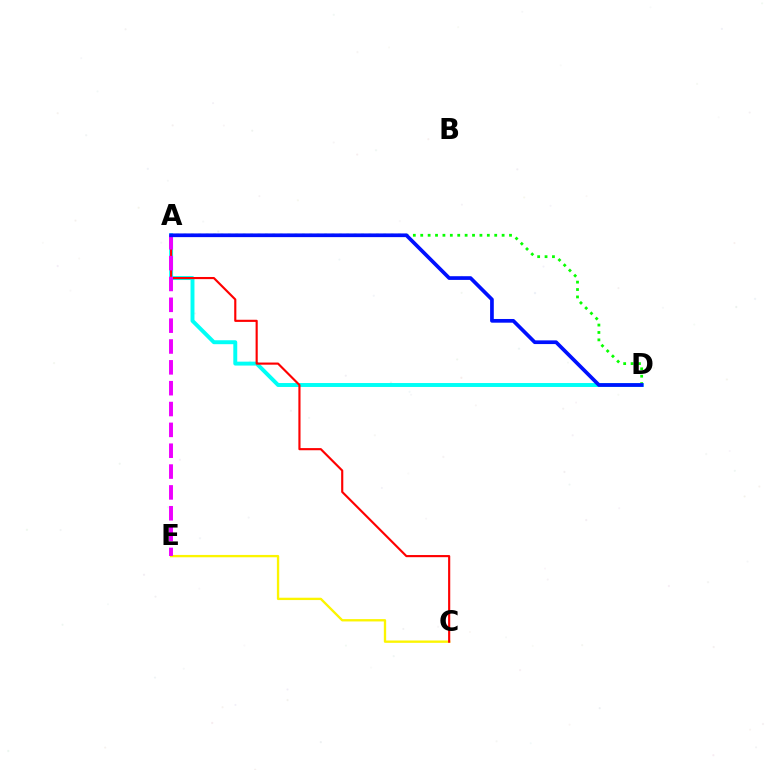{('C', 'E'): [{'color': '#fcf500', 'line_style': 'solid', 'thickness': 1.68}], ('A', 'D'): [{'color': '#00fff6', 'line_style': 'solid', 'thickness': 2.83}, {'color': '#08ff00', 'line_style': 'dotted', 'thickness': 2.01}, {'color': '#0010ff', 'line_style': 'solid', 'thickness': 2.66}], ('A', 'C'): [{'color': '#ff0000', 'line_style': 'solid', 'thickness': 1.54}], ('A', 'E'): [{'color': '#ee00ff', 'line_style': 'dashed', 'thickness': 2.83}]}